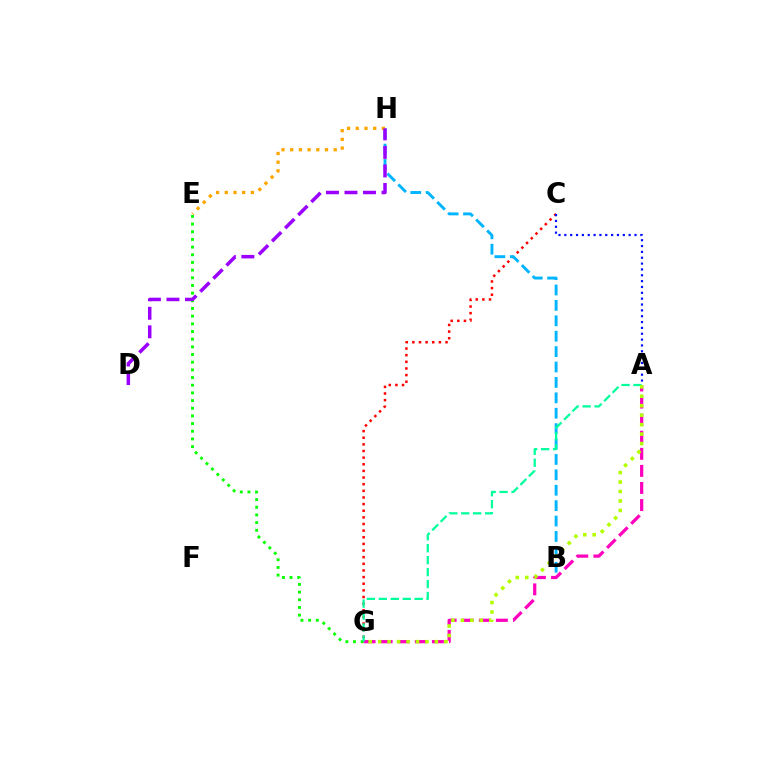{('C', 'G'): [{'color': '#ff0000', 'line_style': 'dotted', 'thickness': 1.8}], ('B', 'H'): [{'color': '#00b5ff', 'line_style': 'dashed', 'thickness': 2.09}], ('E', 'G'): [{'color': '#08ff00', 'line_style': 'dotted', 'thickness': 2.08}], ('A', 'G'): [{'color': '#ff00bd', 'line_style': 'dashed', 'thickness': 2.32}, {'color': '#00ff9d', 'line_style': 'dashed', 'thickness': 1.62}, {'color': '#b3ff00', 'line_style': 'dotted', 'thickness': 2.57}], ('A', 'C'): [{'color': '#0010ff', 'line_style': 'dotted', 'thickness': 1.59}], ('E', 'H'): [{'color': '#ffa500', 'line_style': 'dotted', 'thickness': 2.36}], ('D', 'H'): [{'color': '#9b00ff', 'line_style': 'dashed', 'thickness': 2.52}]}